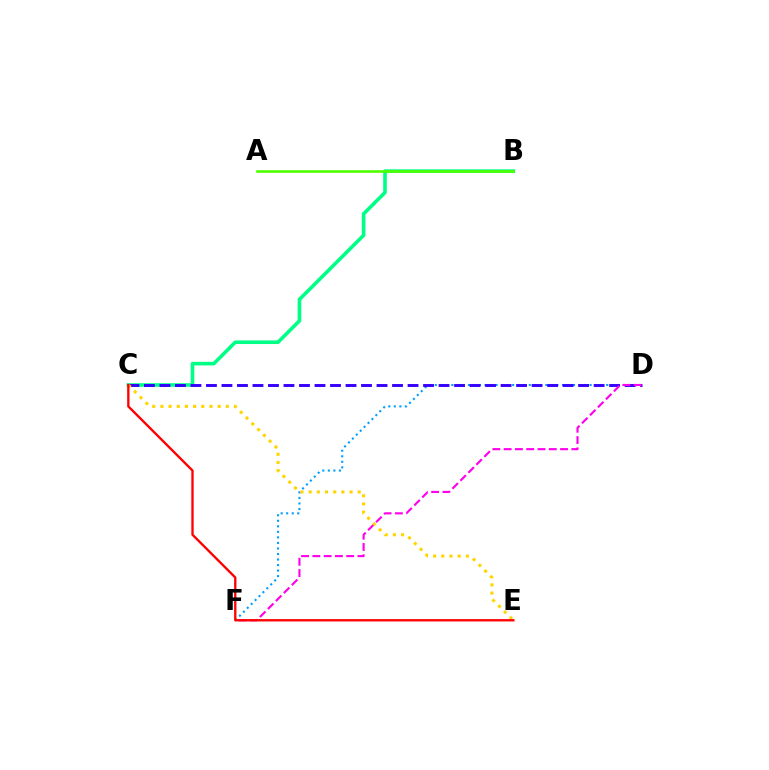{('B', 'C'): [{'color': '#00ff86', 'line_style': 'solid', 'thickness': 2.6}], ('D', 'F'): [{'color': '#009eff', 'line_style': 'dotted', 'thickness': 1.5}, {'color': '#ff00ed', 'line_style': 'dashed', 'thickness': 1.53}], ('C', 'D'): [{'color': '#3700ff', 'line_style': 'dashed', 'thickness': 2.11}], ('C', 'E'): [{'color': '#ffd500', 'line_style': 'dotted', 'thickness': 2.22}, {'color': '#ff0000', 'line_style': 'solid', 'thickness': 1.68}], ('A', 'B'): [{'color': '#4fff00', 'line_style': 'solid', 'thickness': 1.89}]}